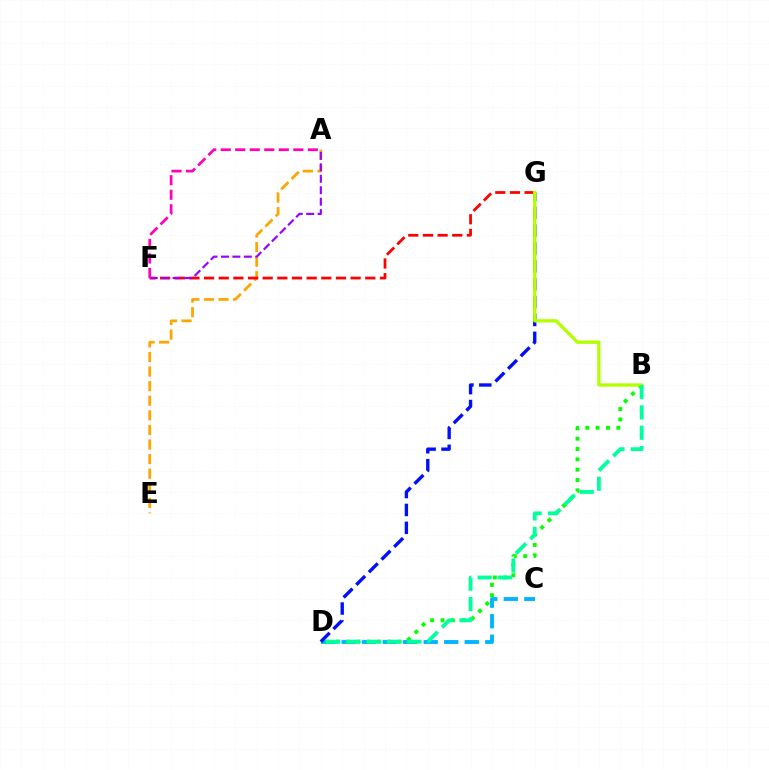{('C', 'D'): [{'color': '#00b5ff', 'line_style': 'dashed', 'thickness': 2.79}], ('A', 'E'): [{'color': '#ffa500', 'line_style': 'dashed', 'thickness': 1.98}], ('B', 'D'): [{'color': '#08ff00', 'line_style': 'dotted', 'thickness': 2.81}, {'color': '#00ff9d', 'line_style': 'dashed', 'thickness': 2.76}], ('D', 'G'): [{'color': '#0010ff', 'line_style': 'dashed', 'thickness': 2.43}], ('F', 'G'): [{'color': '#ff0000', 'line_style': 'dashed', 'thickness': 1.99}], ('B', 'G'): [{'color': '#b3ff00', 'line_style': 'solid', 'thickness': 2.38}], ('A', 'F'): [{'color': '#9b00ff', 'line_style': 'dashed', 'thickness': 1.55}, {'color': '#ff00bd', 'line_style': 'dashed', 'thickness': 1.97}]}